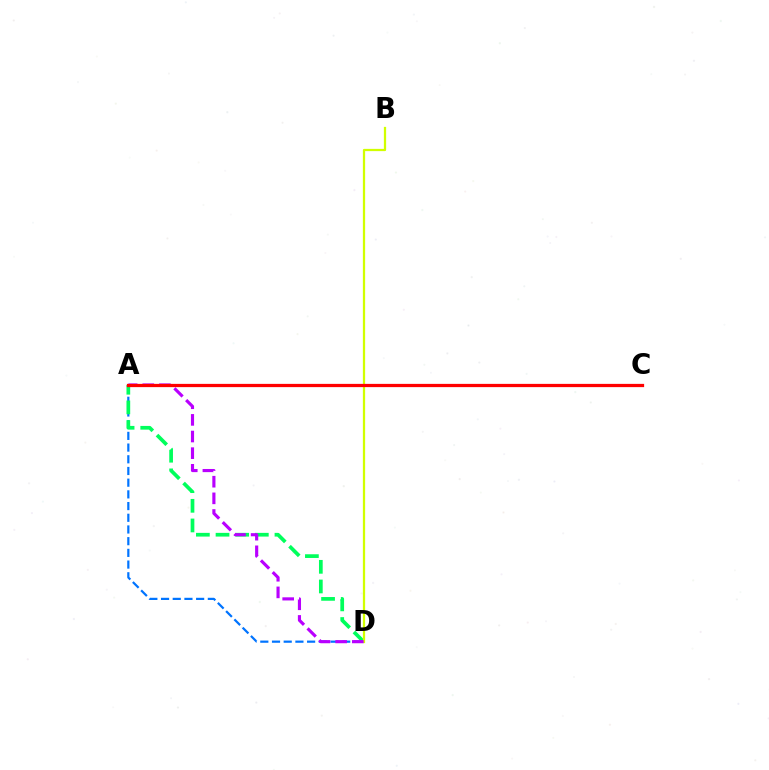{('A', 'D'): [{'color': '#0074ff', 'line_style': 'dashed', 'thickness': 1.59}, {'color': '#00ff5c', 'line_style': 'dashed', 'thickness': 2.67}, {'color': '#b900ff', 'line_style': 'dashed', 'thickness': 2.26}], ('B', 'D'): [{'color': '#d1ff00', 'line_style': 'solid', 'thickness': 1.62}], ('A', 'C'): [{'color': '#ff0000', 'line_style': 'solid', 'thickness': 2.34}]}